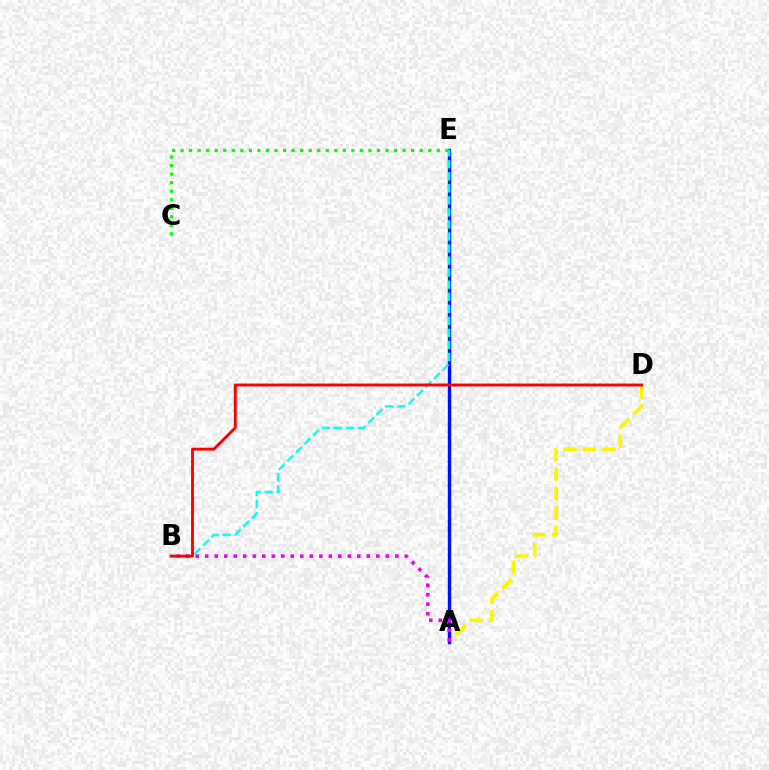{('A', 'D'): [{'color': '#fcf500', 'line_style': 'dashed', 'thickness': 2.64}], ('A', 'E'): [{'color': '#0010ff', 'line_style': 'solid', 'thickness': 2.43}], ('A', 'B'): [{'color': '#ee00ff', 'line_style': 'dotted', 'thickness': 2.58}], ('B', 'E'): [{'color': '#00fff6', 'line_style': 'dashed', 'thickness': 1.64}], ('B', 'D'): [{'color': '#ff0000', 'line_style': 'solid', 'thickness': 2.08}], ('C', 'E'): [{'color': '#08ff00', 'line_style': 'dotted', 'thickness': 2.32}]}